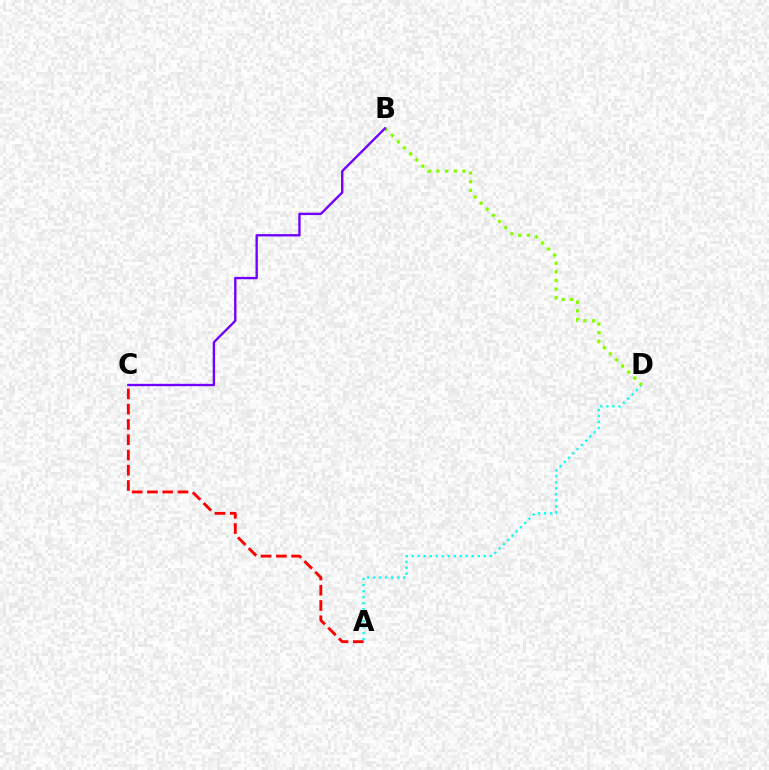{('A', 'C'): [{'color': '#ff0000', 'line_style': 'dashed', 'thickness': 2.07}], ('A', 'D'): [{'color': '#00fff6', 'line_style': 'dotted', 'thickness': 1.63}], ('B', 'D'): [{'color': '#84ff00', 'line_style': 'dotted', 'thickness': 2.35}], ('B', 'C'): [{'color': '#7200ff', 'line_style': 'solid', 'thickness': 1.7}]}